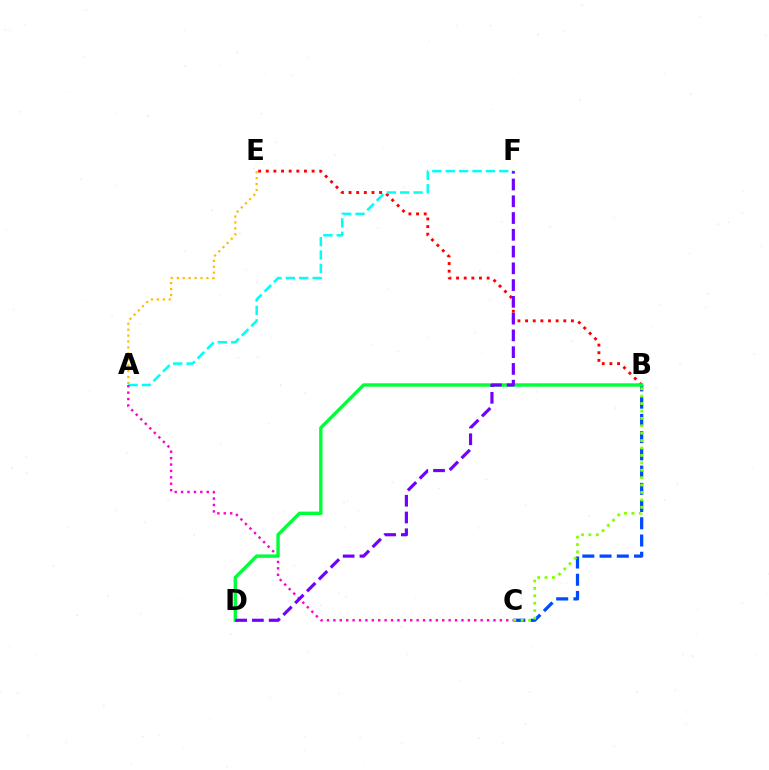{('B', 'E'): [{'color': '#ff0000', 'line_style': 'dotted', 'thickness': 2.07}], ('B', 'C'): [{'color': '#004bff', 'line_style': 'dashed', 'thickness': 2.34}, {'color': '#84ff00', 'line_style': 'dotted', 'thickness': 2.01}], ('A', 'F'): [{'color': '#00fff6', 'line_style': 'dashed', 'thickness': 1.82}], ('A', 'C'): [{'color': '#ff00cf', 'line_style': 'dotted', 'thickness': 1.74}], ('B', 'D'): [{'color': '#00ff39', 'line_style': 'solid', 'thickness': 2.45}], ('A', 'E'): [{'color': '#ffbd00', 'line_style': 'dotted', 'thickness': 1.61}], ('D', 'F'): [{'color': '#7200ff', 'line_style': 'dashed', 'thickness': 2.28}]}